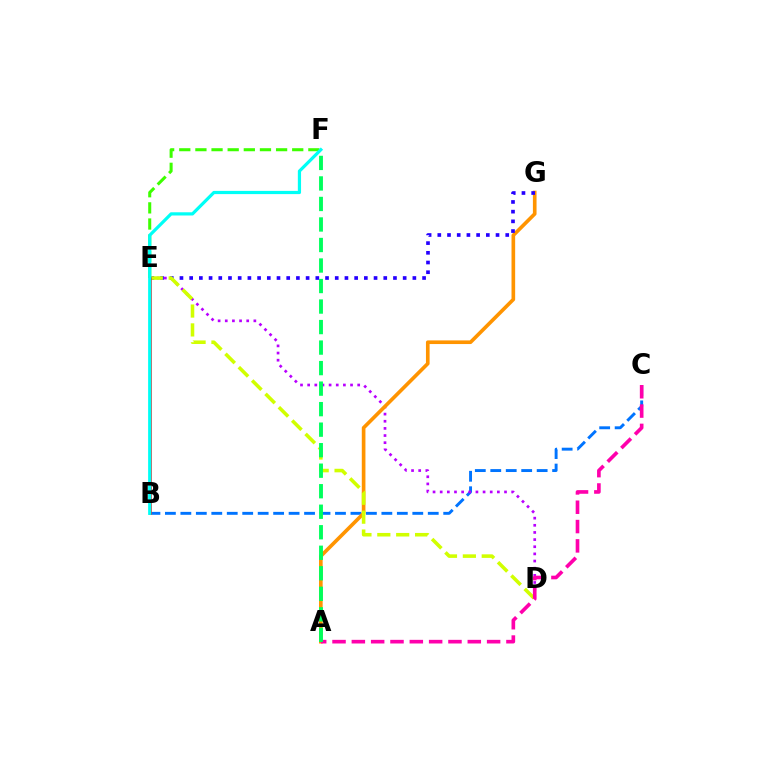{('B', 'C'): [{'color': '#0074ff', 'line_style': 'dashed', 'thickness': 2.1}], ('E', 'F'): [{'color': '#3dff00', 'line_style': 'dashed', 'thickness': 2.19}], ('D', 'E'): [{'color': '#b900ff', 'line_style': 'dotted', 'thickness': 1.94}, {'color': '#d1ff00', 'line_style': 'dashed', 'thickness': 2.56}], ('A', 'G'): [{'color': '#ff9400', 'line_style': 'solid', 'thickness': 2.63}], ('E', 'G'): [{'color': '#2500ff', 'line_style': 'dotted', 'thickness': 2.64}], ('A', 'C'): [{'color': '#ff00ac', 'line_style': 'dashed', 'thickness': 2.63}], ('A', 'F'): [{'color': '#00ff5c', 'line_style': 'dashed', 'thickness': 2.79}], ('B', 'E'): [{'color': '#ff0000', 'line_style': 'solid', 'thickness': 1.8}], ('B', 'F'): [{'color': '#00fff6', 'line_style': 'solid', 'thickness': 2.31}]}